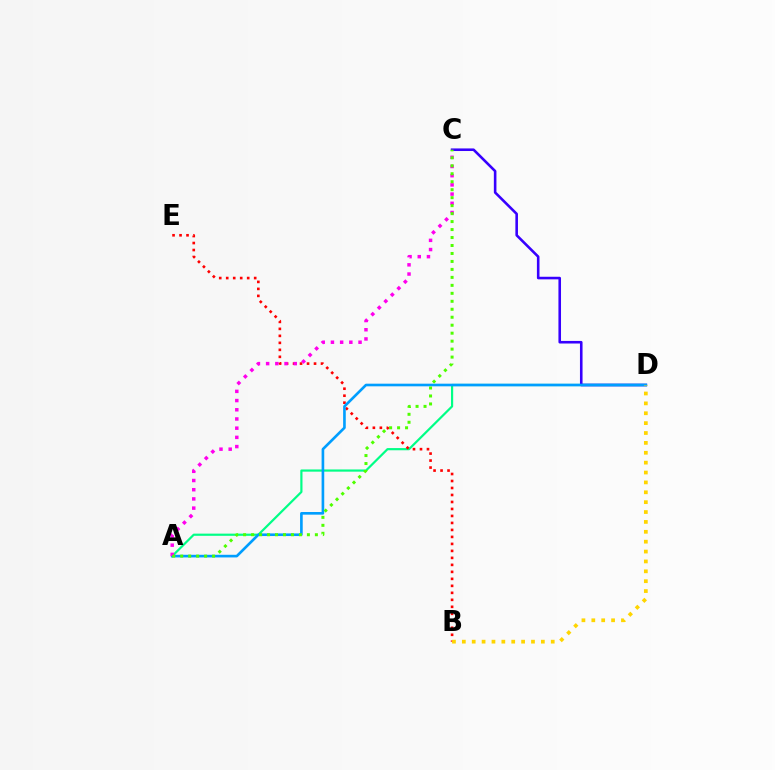{('A', 'D'): [{'color': '#00ff86', 'line_style': 'solid', 'thickness': 1.58}, {'color': '#009eff', 'line_style': 'solid', 'thickness': 1.9}], ('B', 'E'): [{'color': '#ff0000', 'line_style': 'dotted', 'thickness': 1.9}], ('C', 'D'): [{'color': '#3700ff', 'line_style': 'solid', 'thickness': 1.86}], ('B', 'D'): [{'color': '#ffd500', 'line_style': 'dotted', 'thickness': 2.68}], ('A', 'C'): [{'color': '#ff00ed', 'line_style': 'dotted', 'thickness': 2.5}, {'color': '#4fff00', 'line_style': 'dotted', 'thickness': 2.17}]}